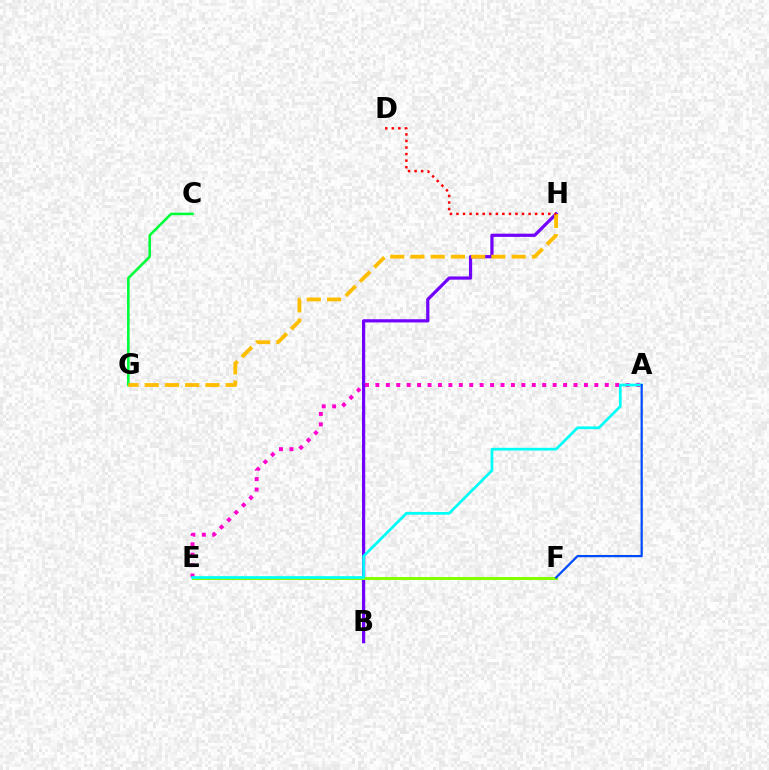{('B', 'H'): [{'color': '#7200ff', 'line_style': 'solid', 'thickness': 2.31}], ('A', 'E'): [{'color': '#ff00cf', 'line_style': 'dotted', 'thickness': 2.83}, {'color': '#00fff6', 'line_style': 'solid', 'thickness': 1.95}], ('C', 'G'): [{'color': '#00ff39', 'line_style': 'solid', 'thickness': 1.86}], ('G', 'H'): [{'color': '#ffbd00', 'line_style': 'dashed', 'thickness': 2.75}], ('E', 'F'): [{'color': '#84ff00', 'line_style': 'solid', 'thickness': 2.17}], ('D', 'H'): [{'color': '#ff0000', 'line_style': 'dotted', 'thickness': 1.78}], ('A', 'F'): [{'color': '#004bff', 'line_style': 'solid', 'thickness': 1.6}]}